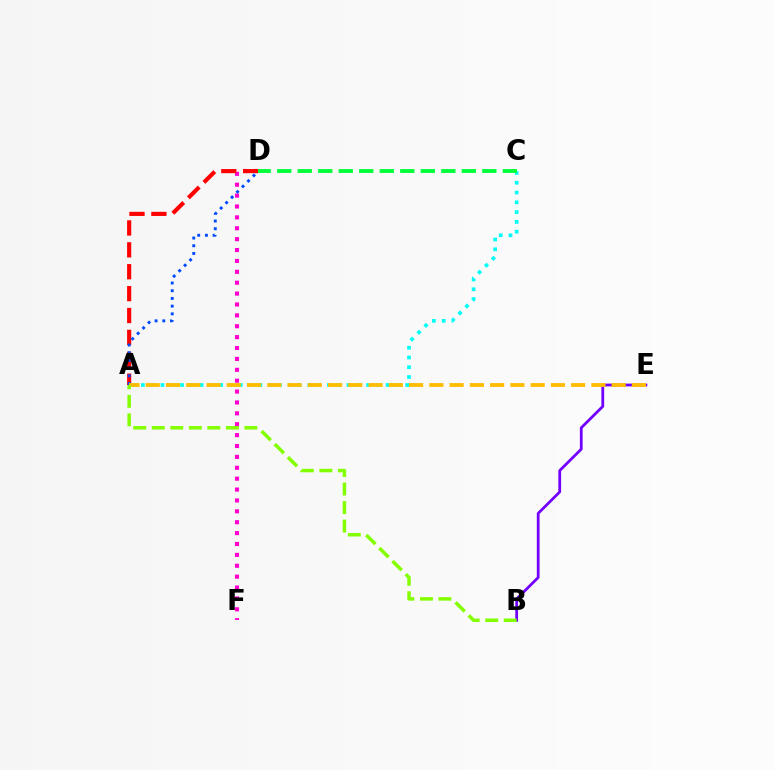{('A', 'C'): [{'color': '#00fff6', 'line_style': 'dotted', 'thickness': 2.66}], ('D', 'F'): [{'color': '#ff00cf', 'line_style': 'dotted', 'thickness': 2.96}], ('A', 'D'): [{'color': '#ff0000', 'line_style': 'dashed', 'thickness': 2.97}, {'color': '#004bff', 'line_style': 'dotted', 'thickness': 2.09}], ('C', 'D'): [{'color': '#00ff39', 'line_style': 'dashed', 'thickness': 2.79}], ('B', 'E'): [{'color': '#7200ff', 'line_style': 'solid', 'thickness': 2.0}], ('A', 'E'): [{'color': '#ffbd00', 'line_style': 'dashed', 'thickness': 2.75}], ('A', 'B'): [{'color': '#84ff00', 'line_style': 'dashed', 'thickness': 2.52}]}